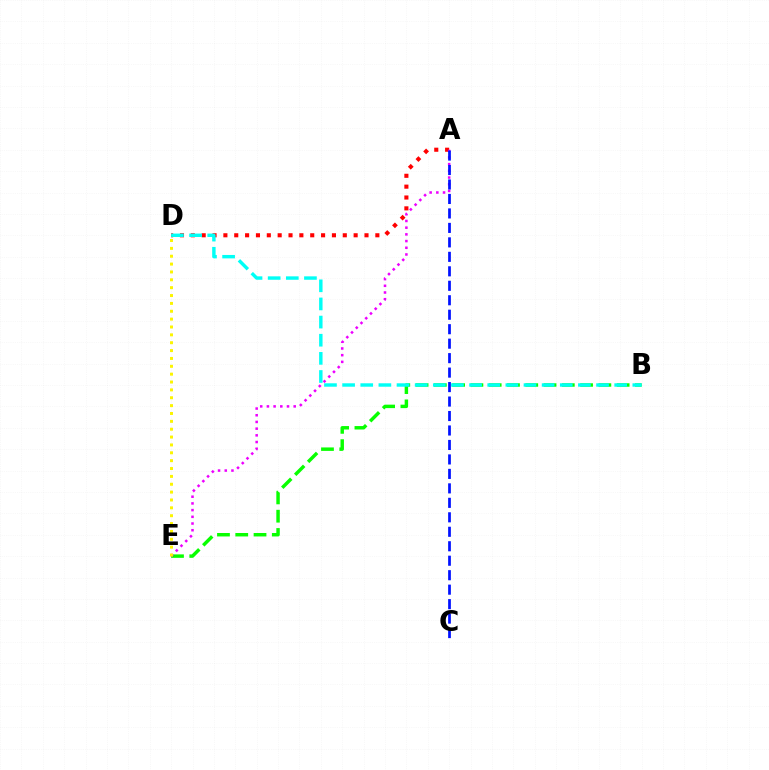{('A', 'D'): [{'color': '#ff0000', 'line_style': 'dotted', 'thickness': 2.95}], ('B', 'E'): [{'color': '#08ff00', 'line_style': 'dashed', 'thickness': 2.48}], ('A', 'E'): [{'color': '#ee00ff', 'line_style': 'dotted', 'thickness': 1.82}], ('B', 'D'): [{'color': '#00fff6', 'line_style': 'dashed', 'thickness': 2.46}], ('D', 'E'): [{'color': '#fcf500', 'line_style': 'dotted', 'thickness': 2.14}], ('A', 'C'): [{'color': '#0010ff', 'line_style': 'dashed', 'thickness': 1.97}]}